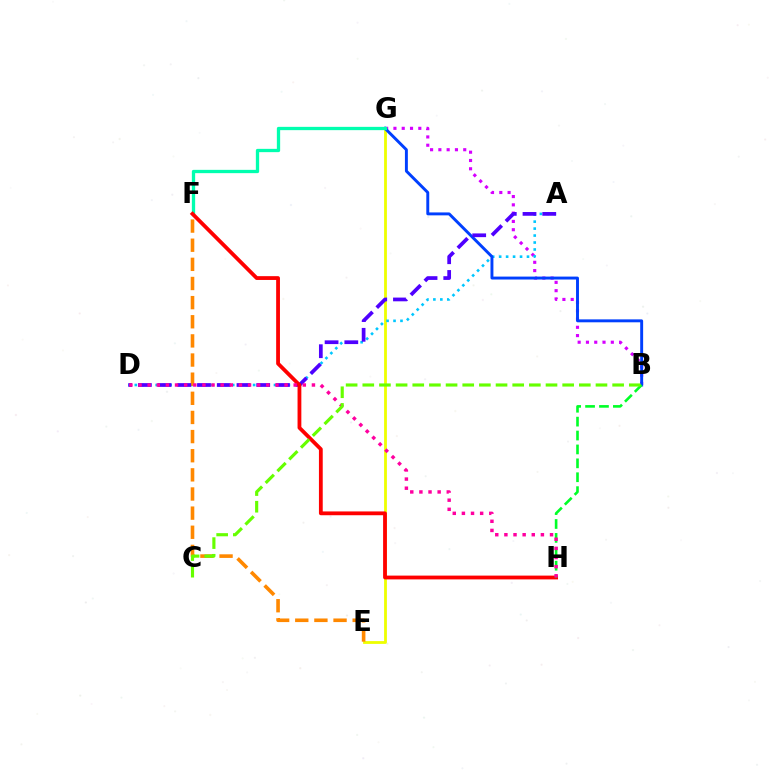{('E', 'G'): [{'color': '#eeff00', 'line_style': 'solid', 'thickness': 2.01}], ('B', 'G'): [{'color': '#d600ff', 'line_style': 'dotted', 'thickness': 2.25}, {'color': '#003fff', 'line_style': 'solid', 'thickness': 2.11}], ('A', 'D'): [{'color': '#00c7ff', 'line_style': 'dotted', 'thickness': 1.89}, {'color': '#4f00ff', 'line_style': 'dashed', 'thickness': 2.68}], ('E', 'F'): [{'color': '#ff8800', 'line_style': 'dashed', 'thickness': 2.6}], ('F', 'G'): [{'color': '#00ffaf', 'line_style': 'solid', 'thickness': 2.37}], ('F', 'H'): [{'color': '#ff0000', 'line_style': 'solid', 'thickness': 2.73}], ('B', 'H'): [{'color': '#00ff27', 'line_style': 'dashed', 'thickness': 1.89}], ('D', 'H'): [{'color': '#ff00a0', 'line_style': 'dotted', 'thickness': 2.48}], ('B', 'C'): [{'color': '#66ff00', 'line_style': 'dashed', 'thickness': 2.26}]}